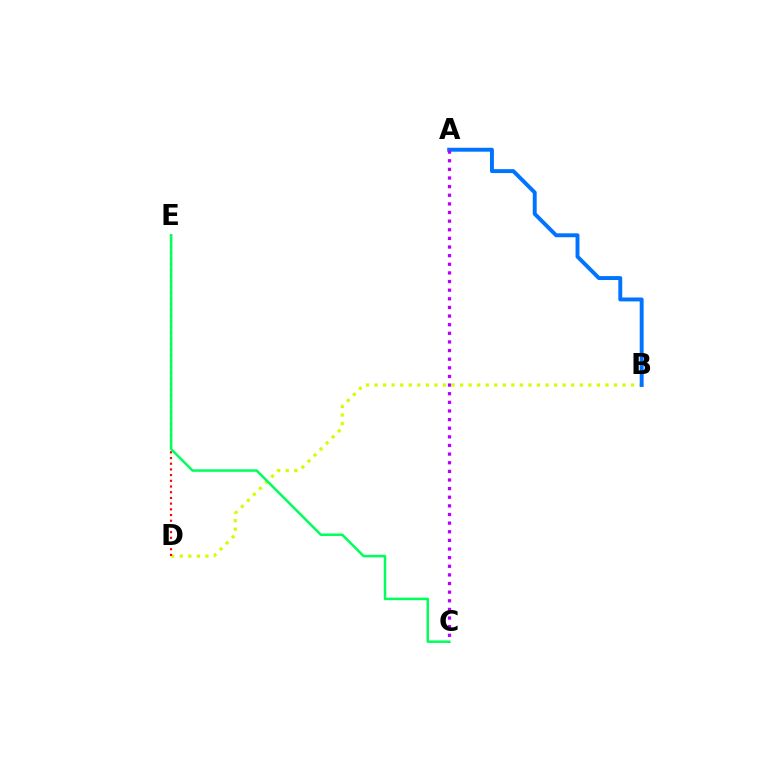{('B', 'D'): [{'color': '#d1ff00', 'line_style': 'dotted', 'thickness': 2.32}], ('A', 'B'): [{'color': '#0074ff', 'line_style': 'solid', 'thickness': 2.83}], ('D', 'E'): [{'color': '#ff0000', 'line_style': 'dotted', 'thickness': 1.55}], ('C', 'E'): [{'color': '#00ff5c', 'line_style': 'solid', 'thickness': 1.81}], ('A', 'C'): [{'color': '#b900ff', 'line_style': 'dotted', 'thickness': 2.34}]}